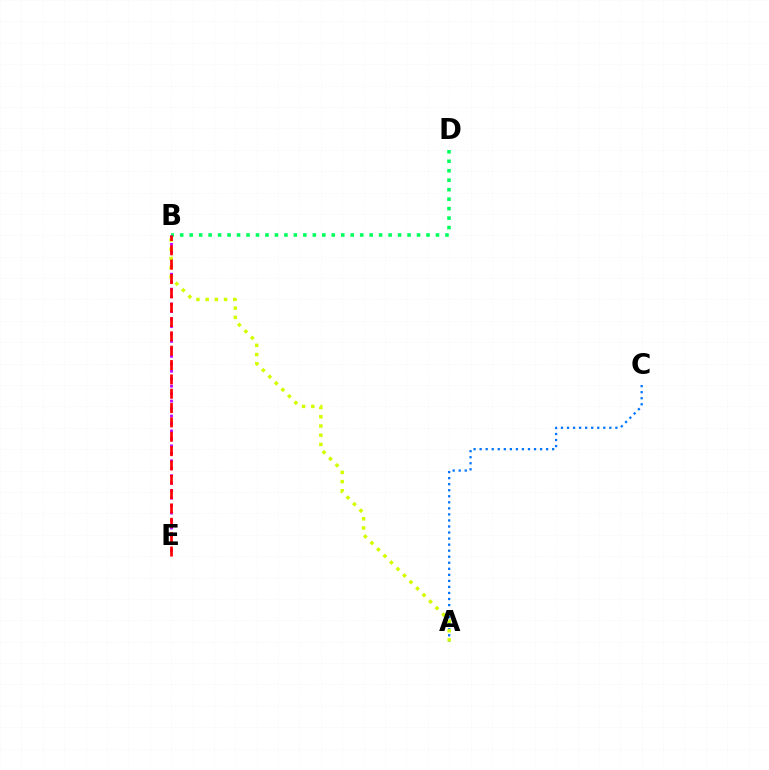{('A', 'C'): [{'color': '#0074ff', 'line_style': 'dotted', 'thickness': 1.64}], ('B', 'D'): [{'color': '#00ff5c', 'line_style': 'dotted', 'thickness': 2.57}], ('B', 'E'): [{'color': '#b900ff', 'line_style': 'dotted', 'thickness': 2.03}, {'color': '#ff0000', 'line_style': 'dashed', 'thickness': 1.95}], ('A', 'B'): [{'color': '#d1ff00', 'line_style': 'dotted', 'thickness': 2.5}]}